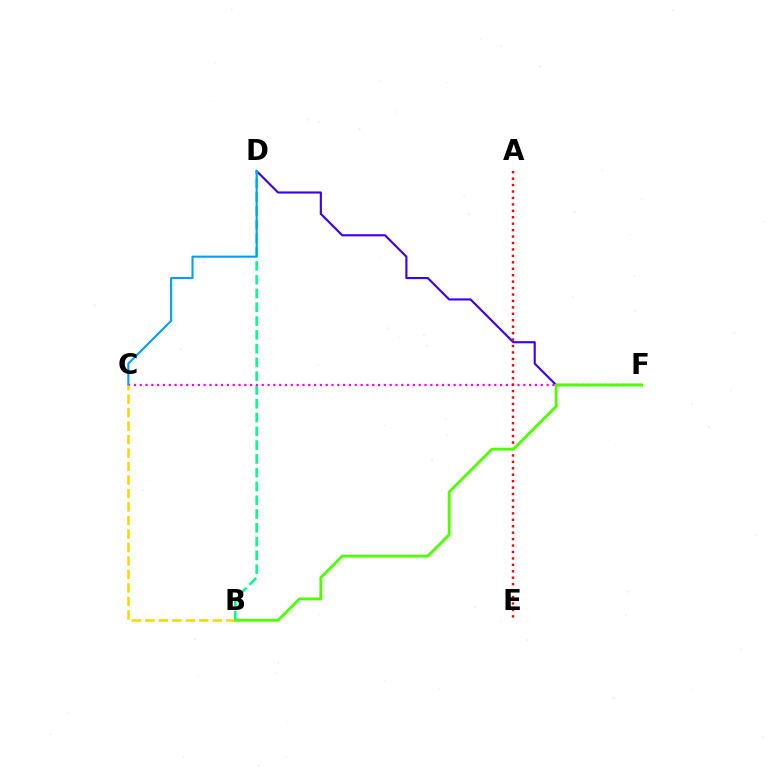{('D', 'F'): [{'color': '#3700ff', 'line_style': 'solid', 'thickness': 1.54}], ('B', 'D'): [{'color': '#00ff86', 'line_style': 'dashed', 'thickness': 1.87}], ('C', 'F'): [{'color': '#ff00ed', 'line_style': 'dotted', 'thickness': 1.58}], ('C', 'D'): [{'color': '#009eff', 'line_style': 'solid', 'thickness': 1.51}], ('B', 'C'): [{'color': '#ffd500', 'line_style': 'dashed', 'thickness': 1.83}], ('A', 'E'): [{'color': '#ff0000', 'line_style': 'dotted', 'thickness': 1.75}], ('B', 'F'): [{'color': '#4fff00', 'line_style': 'solid', 'thickness': 2.06}]}